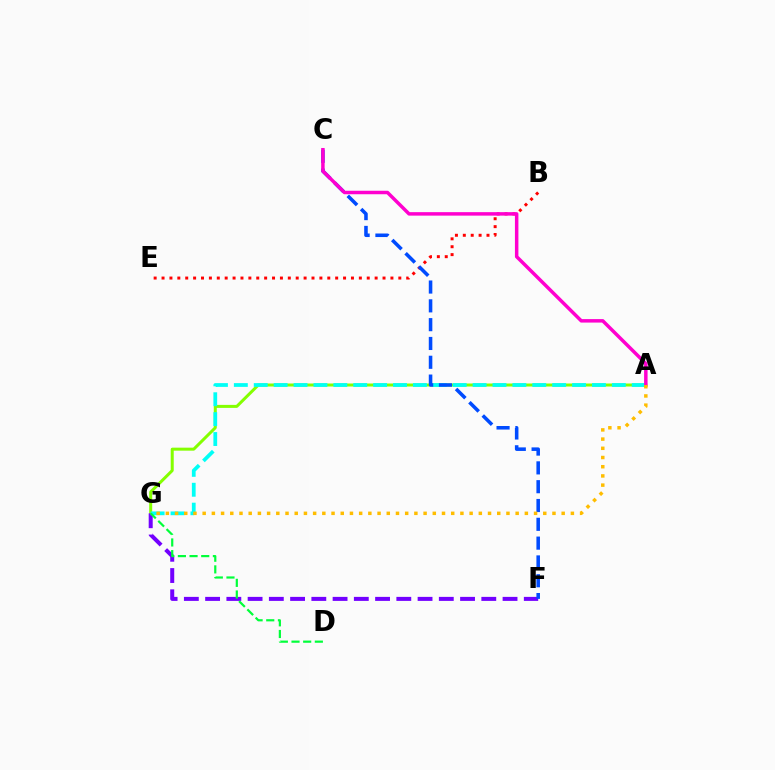{('B', 'E'): [{'color': '#ff0000', 'line_style': 'dotted', 'thickness': 2.14}], ('A', 'G'): [{'color': '#84ff00', 'line_style': 'solid', 'thickness': 2.16}, {'color': '#00fff6', 'line_style': 'dashed', 'thickness': 2.7}, {'color': '#ffbd00', 'line_style': 'dotted', 'thickness': 2.5}], ('F', 'G'): [{'color': '#7200ff', 'line_style': 'dashed', 'thickness': 2.89}], ('C', 'F'): [{'color': '#004bff', 'line_style': 'dashed', 'thickness': 2.56}], ('D', 'G'): [{'color': '#00ff39', 'line_style': 'dashed', 'thickness': 1.58}], ('A', 'C'): [{'color': '#ff00cf', 'line_style': 'solid', 'thickness': 2.51}]}